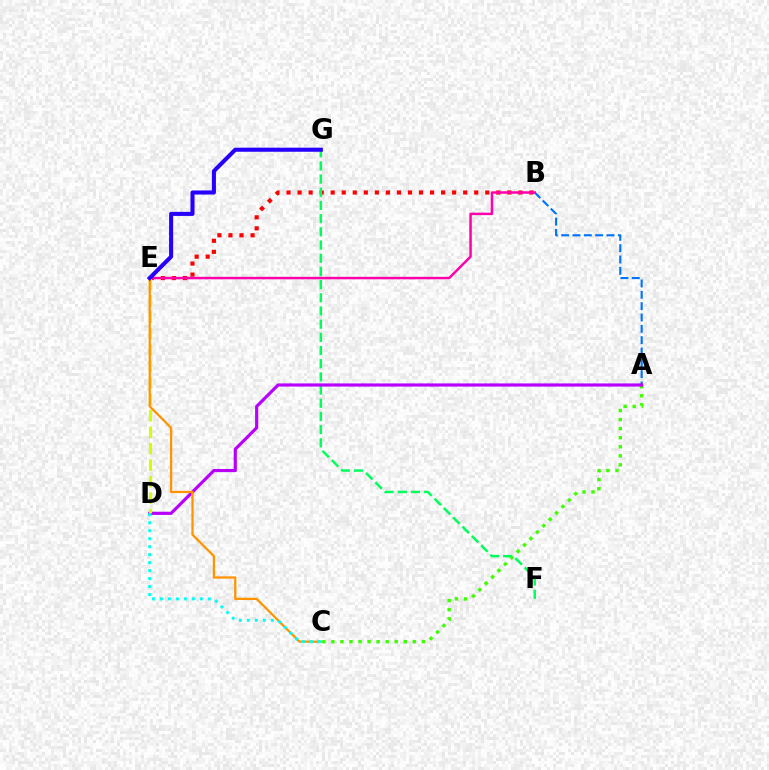{('A', 'B'): [{'color': '#0074ff', 'line_style': 'dashed', 'thickness': 1.54}], ('B', 'E'): [{'color': '#ff0000', 'line_style': 'dotted', 'thickness': 3.0}, {'color': '#ff00ac', 'line_style': 'solid', 'thickness': 1.79}], ('A', 'C'): [{'color': '#3dff00', 'line_style': 'dotted', 'thickness': 2.46}], ('F', 'G'): [{'color': '#00ff5c', 'line_style': 'dashed', 'thickness': 1.79}], ('A', 'D'): [{'color': '#b900ff', 'line_style': 'solid', 'thickness': 2.28}], ('D', 'E'): [{'color': '#d1ff00', 'line_style': 'dashed', 'thickness': 2.23}], ('C', 'E'): [{'color': '#ff9400', 'line_style': 'solid', 'thickness': 1.64}], ('E', 'G'): [{'color': '#2500ff', 'line_style': 'solid', 'thickness': 2.93}], ('C', 'D'): [{'color': '#00fff6', 'line_style': 'dotted', 'thickness': 2.17}]}